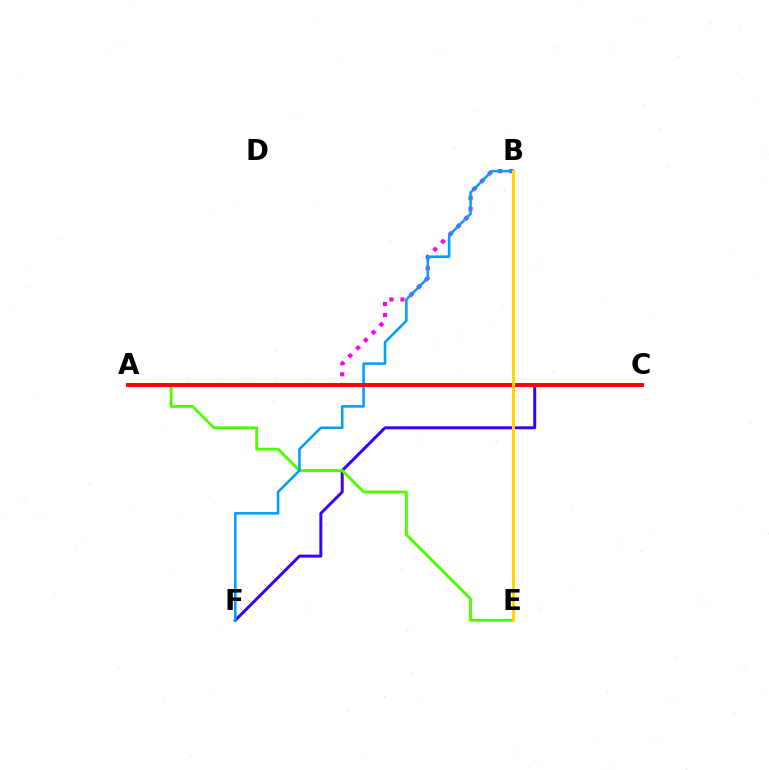{('A', 'B'): [{'color': '#ff00ed', 'line_style': 'dotted', 'thickness': 2.99}], ('C', 'F'): [{'color': '#3700ff', 'line_style': 'solid', 'thickness': 2.12}], ('A', 'C'): [{'color': '#00ff86', 'line_style': 'solid', 'thickness': 1.82}, {'color': '#ff0000', 'line_style': 'solid', 'thickness': 2.82}], ('A', 'E'): [{'color': '#4fff00', 'line_style': 'solid', 'thickness': 2.08}], ('B', 'F'): [{'color': '#009eff', 'line_style': 'solid', 'thickness': 1.84}], ('B', 'E'): [{'color': '#ffd500', 'line_style': 'solid', 'thickness': 2.13}]}